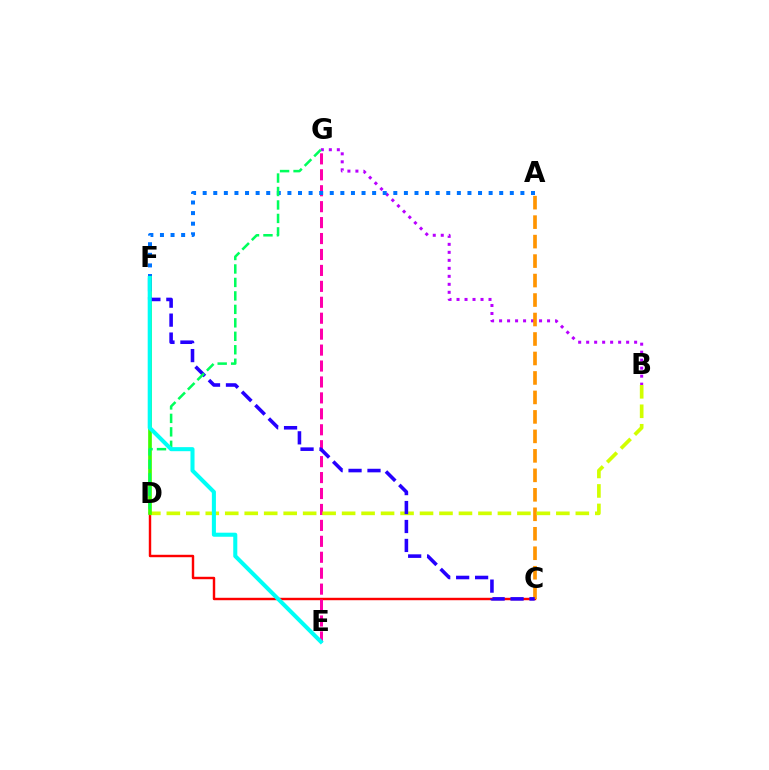{('C', 'D'): [{'color': '#ff0000', 'line_style': 'solid', 'thickness': 1.75}], ('B', 'G'): [{'color': '#b900ff', 'line_style': 'dotted', 'thickness': 2.17}], ('E', 'G'): [{'color': '#ff00ac', 'line_style': 'dashed', 'thickness': 2.16}], ('A', 'C'): [{'color': '#ff9400', 'line_style': 'dashed', 'thickness': 2.65}], ('B', 'D'): [{'color': '#d1ff00', 'line_style': 'dashed', 'thickness': 2.65}], ('A', 'F'): [{'color': '#0074ff', 'line_style': 'dotted', 'thickness': 2.88}], ('D', 'F'): [{'color': '#3dff00', 'line_style': 'solid', 'thickness': 2.65}], ('C', 'F'): [{'color': '#2500ff', 'line_style': 'dashed', 'thickness': 2.57}], ('D', 'G'): [{'color': '#00ff5c', 'line_style': 'dashed', 'thickness': 1.83}], ('E', 'F'): [{'color': '#00fff6', 'line_style': 'solid', 'thickness': 2.92}]}